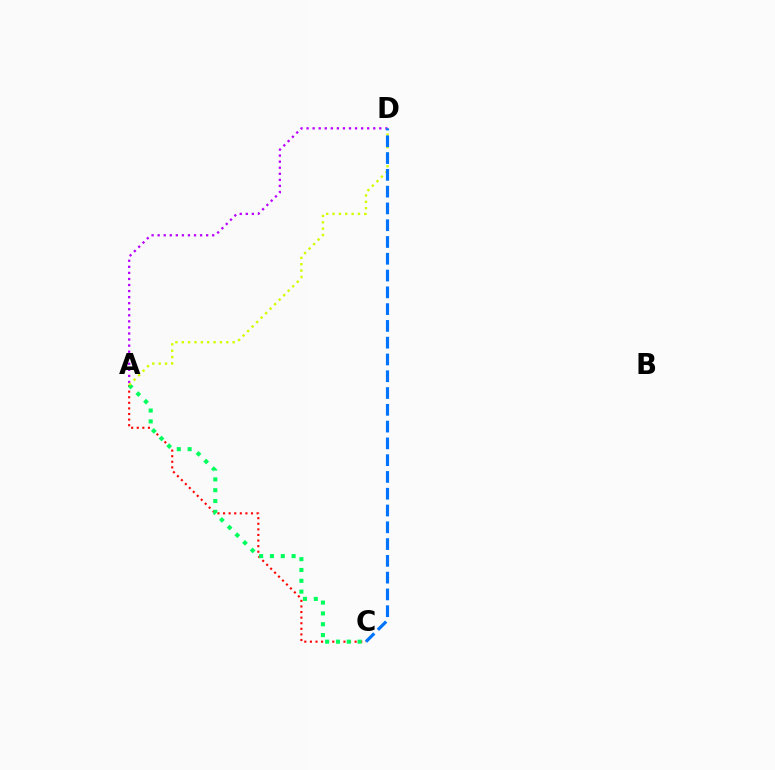{('A', 'D'): [{'color': '#b900ff', 'line_style': 'dotted', 'thickness': 1.65}, {'color': '#d1ff00', 'line_style': 'dotted', 'thickness': 1.73}], ('A', 'C'): [{'color': '#ff0000', 'line_style': 'dotted', 'thickness': 1.52}, {'color': '#00ff5c', 'line_style': 'dotted', 'thickness': 2.94}], ('C', 'D'): [{'color': '#0074ff', 'line_style': 'dashed', 'thickness': 2.28}]}